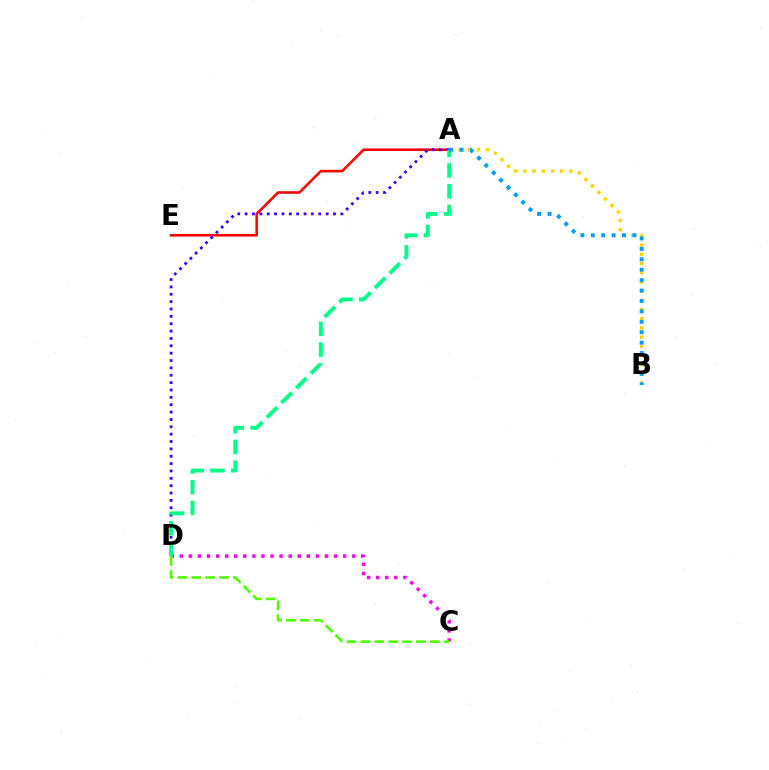{('A', 'E'): [{'color': '#ff0000', 'line_style': 'solid', 'thickness': 1.85}], ('C', 'D'): [{'color': '#ff00ed', 'line_style': 'dotted', 'thickness': 2.47}, {'color': '#4fff00', 'line_style': 'dashed', 'thickness': 1.89}], ('A', 'B'): [{'color': '#ffd500', 'line_style': 'dotted', 'thickness': 2.5}, {'color': '#009eff', 'line_style': 'dotted', 'thickness': 2.83}], ('A', 'D'): [{'color': '#3700ff', 'line_style': 'dotted', 'thickness': 2.0}, {'color': '#00ff86', 'line_style': 'dashed', 'thickness': 2.82}]}